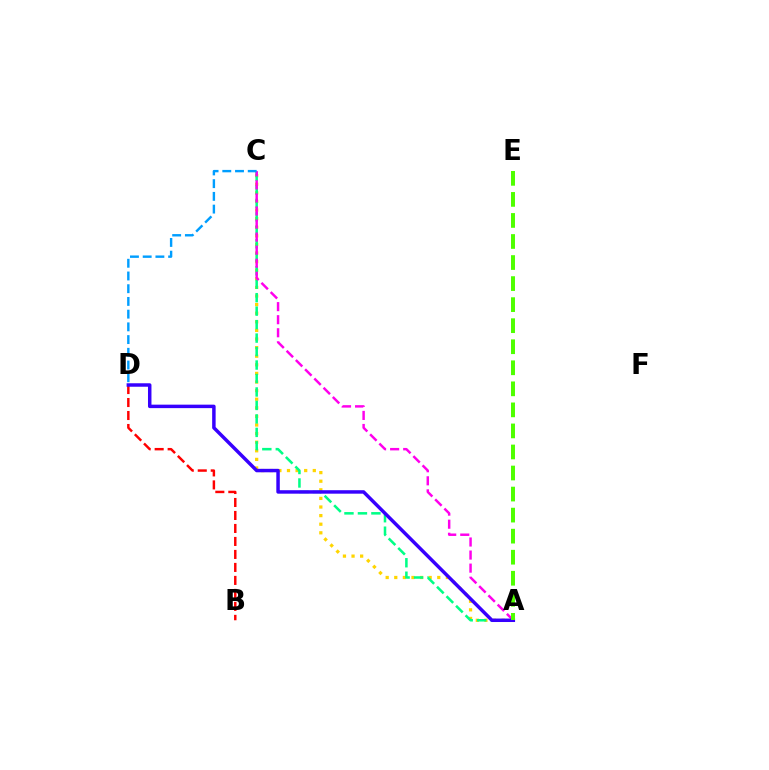{('A', 'C'): [{'color': '#ffd500', 'line_style': 'dotted', 'thickness': 2.34}, {'color': '#00ff86', 'line_style': 'dashed', 'thickness': 1.83}, {'color': '#ff00ed', 'line_style': 'dashed', 'thickness': 1.77}], ('B', 'D'): [{'color': '#ff0000', 'line_style': 'dashed', 'thickness': 1.76}], ('A', 'D'): [{'color': '#3700ff', 'line_style': 'solid', 'thickness': 2.5}], ('A', 'E'): [{'color': '#4fff00', 'line_style': 'dashed', 'thickness': 2.86}], ('C', 'D'): [{'color': '#009eff', 'line_style': 'dashed', 'thickness': 1.73}]}